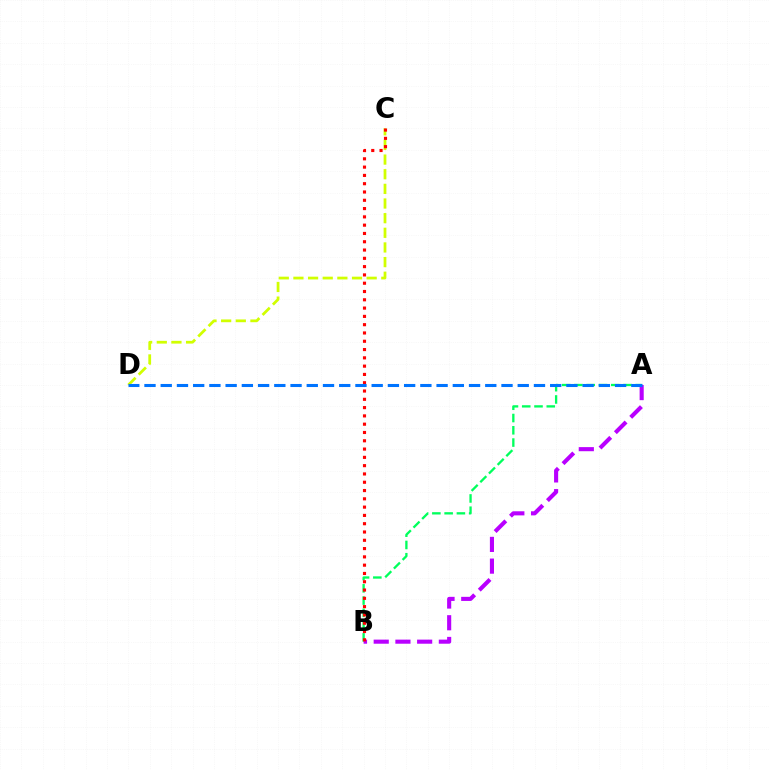{('C', 'D'): [{'color': '#d1ff00', 'line_style': 'dashed', 'thickness': 1.99}], ('A', 'B'): [{'color': '#00ff5c', 'line_style': 'dashed', 'thickness': 1.67}, {'color': '#b900ff', 'line_style': 'dashed', 'thickness': 2.95}], ('B', 'C'): [{'color': '#ff0000', 'line_style': 'dotted', 'thickness': 2.25}], ('A', 'D'): [{'color': '#0074ff', 'line_style': 'dashed', 'thickness': 2.2}]}